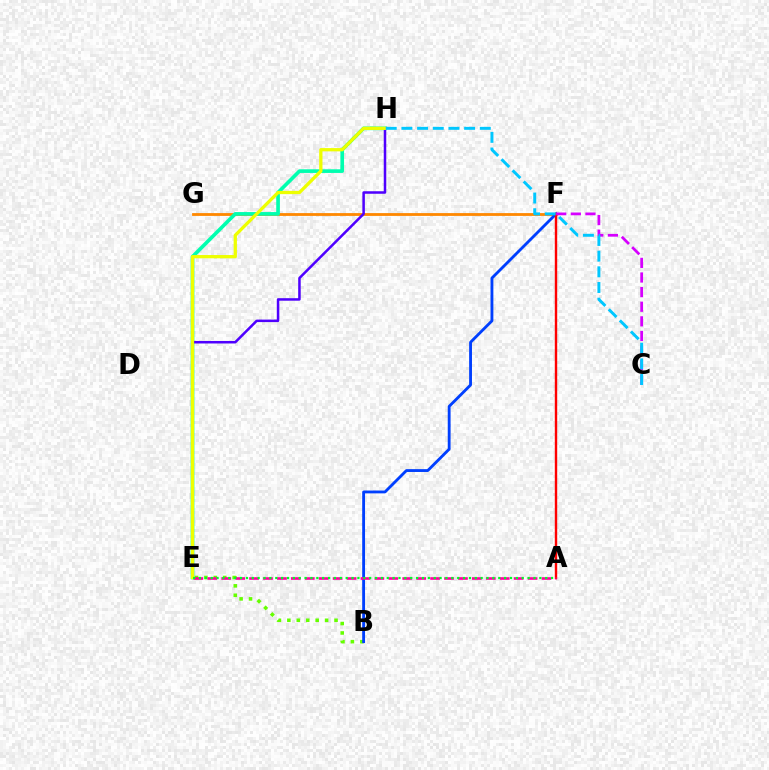{('F', 'G'): [{'color': '#ff8800', 'line_style': 'solid', 'thickness': 2.02}], ('E', 'H'): [{'color': '#00ffaf', 'line_style': 'solid', 'thickness': 2.63}, {'color': '#4f00ff', 'line_style': 'solid', 'thickness': 1.81}, {'color': '#eeff00', 'line_style': 'solid', 'thickness': 2.36}], ('B', 'E'): [{'color': '#66ff00', 'line_style': 'dotted', 'thickness': 2.56}], ('B', 'F'): [{'color': '#003fff', 'line_style': 'solid', 'thickness': 2.05}], ('A', 'F'): [{'color': '#ff0000', 'line_style': 'solid', 'thickness': 1.73}], ('C', 'F'): [{'color': '#d600ff', 'line_style': 'dashed', 'thickness': 1.99}], ('A', 'E'): [{'color': '#ff00a0', 'line_style': 'dashed', 'thickness': 1.89}, {'color': '#00ff27', 'line_style': 'dotted', 'thickness': 1.59}], ('C', 'H'): [{'color': '#00c7ff', 'line_style': 'dashed', 'thickness': 2.13}]}